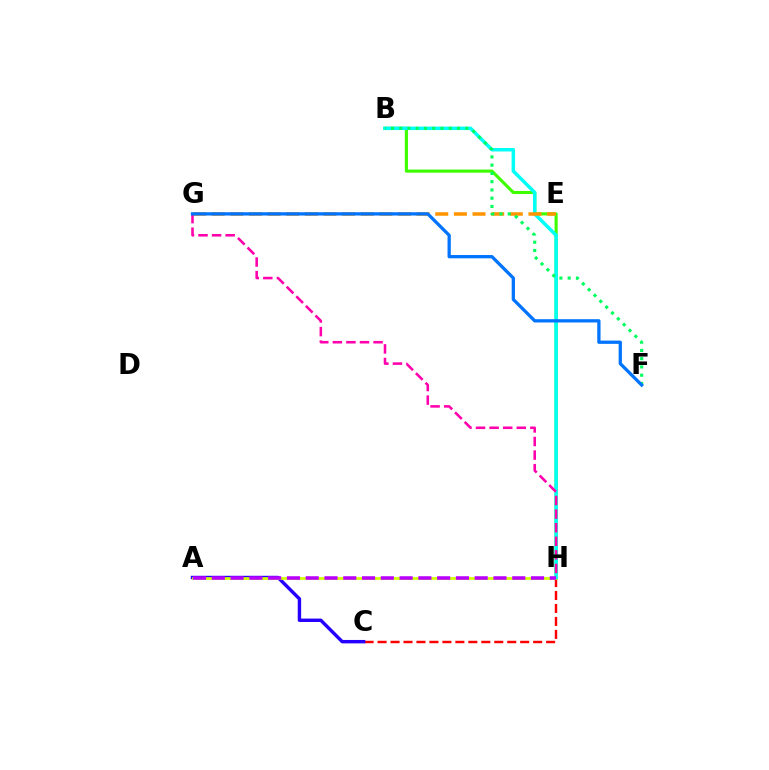{('B', 'H'): [{'color': '#3dff00', 'line_style': 'solid', 'thickness': 2.24}, {'color': '#00fff6', 'line_style': 'solid', 'thickness': 2.5}], ('C', 'H'): [{'color': '#ff0000', 'line_style': 'dashed', 'thickness': 1.76}], ('A', 'C'): [{'color': '#2500ff', 'line_style': 'solid', 'thickness': 2.46}], ('A', 'H'): [{'color': '#d1ff00', 'line_style': 'solid', 'thickness': 1.96}, {'color': '#b900ff', 'line_style': 'dashed', 'thickness': 2.55}], ('E', 'G'): [{'color': '#ff9400', 'line_style': 'dashed', 'thickness': 2.53}], ('B', 'F'): [{'color': '#00ff5c', 'line_style': 'dotted', 'thickness': 2.24}], ('G', 'H'): [{'color': '#ff00ac', 'line_style': 'dashed', 'thickness': 1.84}], ('F', 'G'): [{'color': '#0074ff', 'line_style': 'solid', 'thickness': 2.36}]}